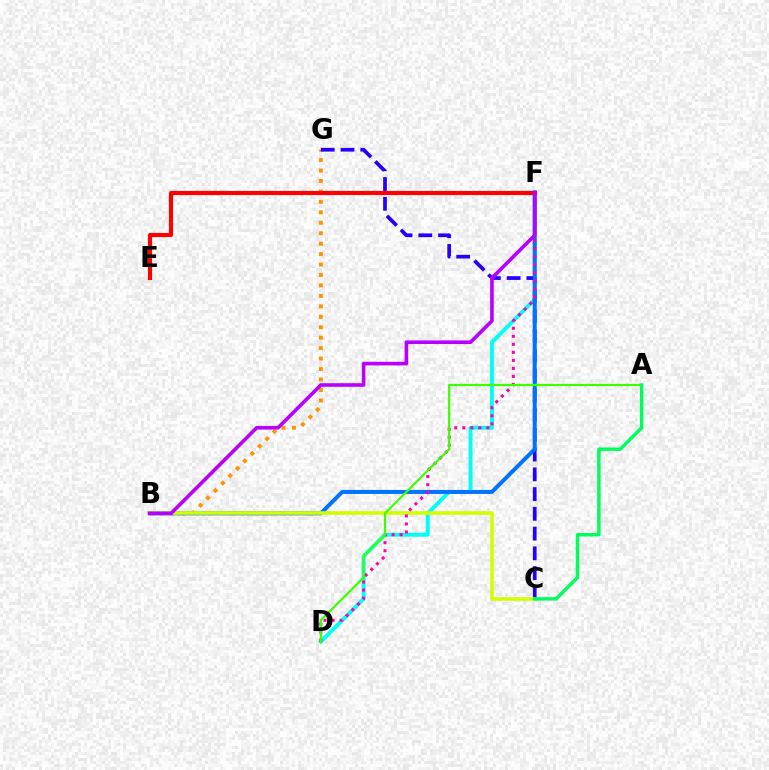{('D', 'F'): [{'color': '#00fff6', 'line_style': 'solid', 'thickness': 2.81}, {'color': '#ff00ac', 'line_style': 'dotted', 'thickness': 2.18}], ('B', 'G'): [{'color': '#ff9400', 'line_style': 'dotted', 'thickness': 2.84}], ('C', 'G'): [{'color': '#2500ff', 'line_style': 'dashed', 'thickness': 2.68}], ('B', 'F'): [{'color': '#0074ff', 'line_style': 'solid', 'thickness': 2.87}, {'color': '#b900ff', 'line_style': 'solid', 'thickness': 2.6}], ('B', 'C'): [{'color': '#d1ff00', 'line_style': 'solid', 'thickness': 2.59}], ('E', 'F'): [{'color': '#ff0000', 'line_style': 'solid', 'thickness': 2.99}], ('A', 'D'): [{'color': '#3dff00', 'line_style': 'solid', 'thickness': 1.6}], ('A', 'C'): [{'color': '#00ff5c', 'line_style': 'solid', 'thickness': 2.48}]}